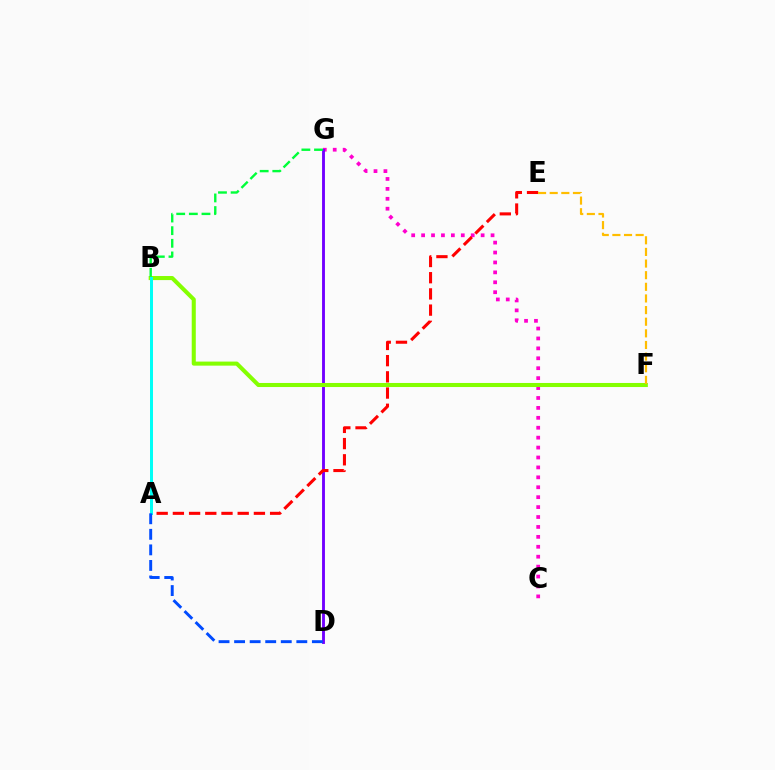{('C', 'G'): [{'color': '#ff00cf', 'line_style': 'dotted', 'thickness': 2.7}], ('D', 'G'): [{'color': '#7200ff', 'line_style': 'solid', 'thickness': 2.07}], ('B', 'F'): [{'color': '#84ff00', 'line_style': 'solid', 'thickness': 2.92}], ('B', 'G'): [{'color': '#00ff39', 'line_style': 'dashed', 'thickness': 1.72}], ('A', 'E'): [{'color': '#ff0000', 'line_style': 'dashed', 'thickness': 2.2}], ('A', 'B'): [{'color': '#00fff6', 'line_style': 'solid', 'thickness': 2.16}], ('E', 'F'): [{'color': '#ffbd00', 'line_style': 'dashed', 'thickness': 1.58}], ('A', 'D'): [{'color': '#004bff', 'line_style': 'dashed', 'thickness': 2.11}]}